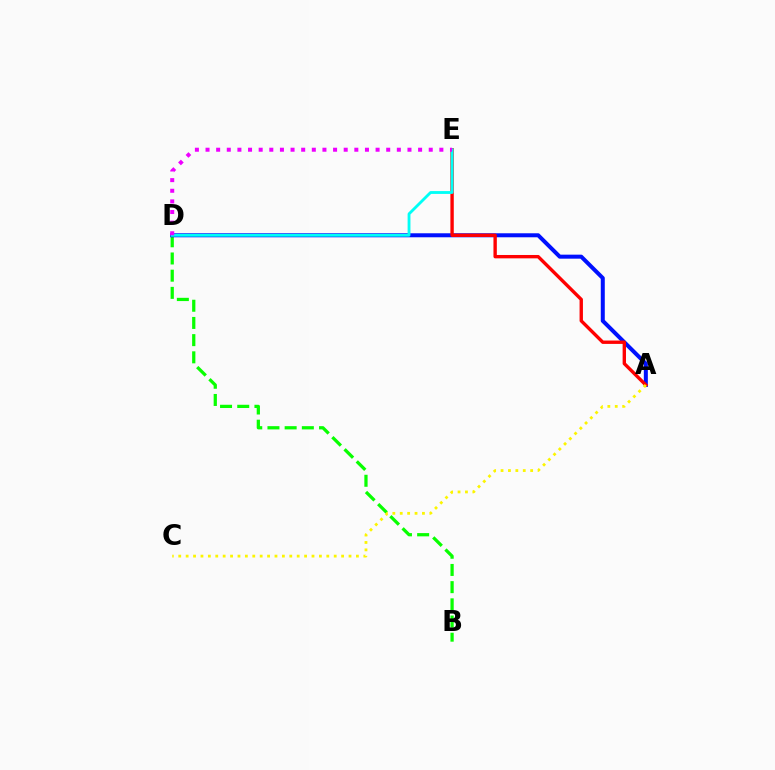{('B', 'D'): [{'color': '#08ff00', 'line_style': 'dashed', 'thickness': 2.34}], ('A', 'D'): [{'color': '#0010ff', 'line_style': 'solid', 'thickness': 2.89}], ('A', 'E'): [{'color': '#ff0000', 'line_style': 'solid', 'thickness': 2.43}], ('A', 'C'): [{'color': '#fcf500', 'line_style': 'dotted', 'thickness': 2.01}], ('D', 'E'): [{'color': '#00fff6', 'line_style': 'solid', 'thickness': 2.04}, {'color': '#ee00ff', 'line_style': 'dotted', 'thickness': 2.89}]}